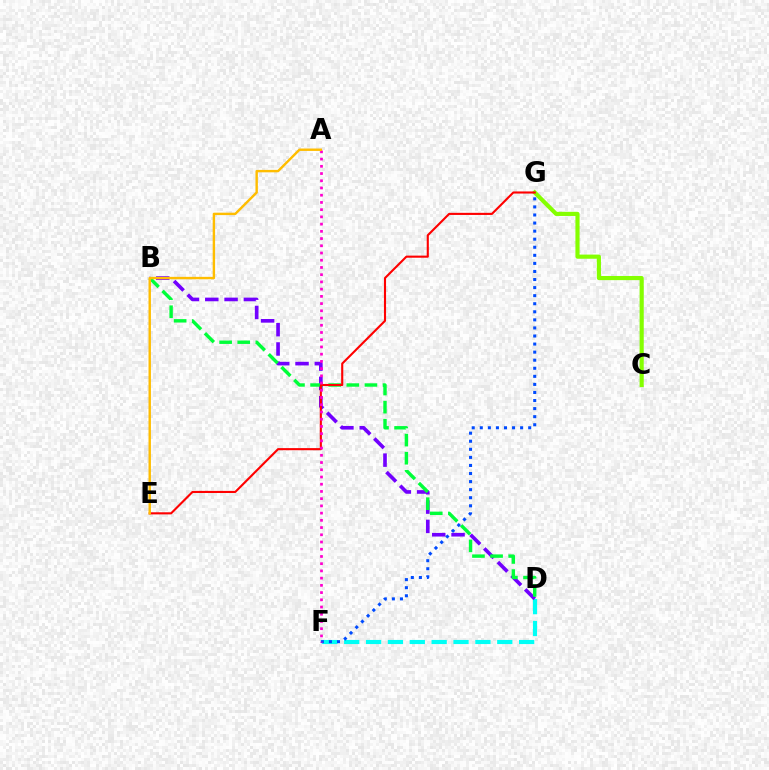{('D', 'F'): [{'color': '#00fff6', 'line_style': 'dashed', 'thickness': 2.97}], ('B', 'D'): [{'color': '#7200ff', 'line_style': 'dashed', 'thickness': 2.62}, {'color': '#00ff39', 'line_style': 'dashed', 'thickness': 2.46}], ('C', 'G'): [{'color': '#84ff00', 'line_style': 'solid', 'thickness': 2.99}], ('E', 'G'): [{'color': '#ff0000', 'line_style': 'solid', 'thickness': 1.52}], ('F', 'G'): [{'color': '#004bff', 'line_style': 'dotted', 'thickness': 2.19}], ('A', 'F'): [{'color': '#ff00cf', 'line_style': 'dotted', 'thickness': 1.96}], ('A', 'E'): [{'color': '#ffbd00', 'line_style': 'solid', 'thickness': 1.74}]}